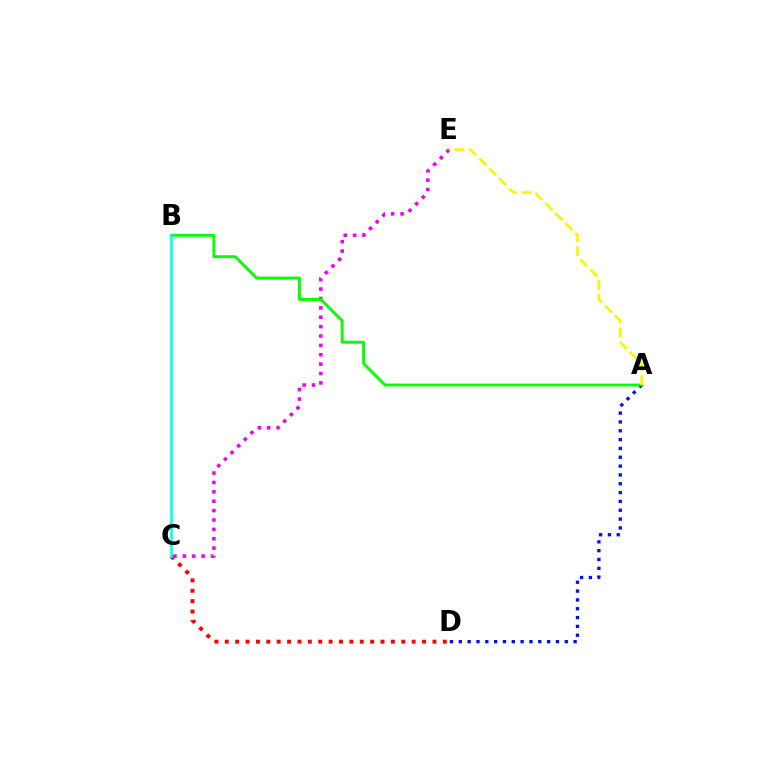{('C', 'D'): [{'color': '#ff0000', 'line_style': 'dotted', 'thickness': 2.82}], ('A', 'D'): [{'color': '#0010ff', 'line_style': 'dotted', 'thickness': 2.4}], ('C', 'E'): [{'color': '#ee00ff', 'line_style': 'dotted', 'thickness': 2.55}], ('A', 'B'): [{'color': '#08ff00', 'line_style': 'solid', 'thickness': 2.09}], ('A', 'E'): [{'color': '#fcf500', 'line_style': 'dashed', 'thickness': 1.92}], ('B', 'C'): [{'color': '#00fff6', 'line_style': 'solid', 'thickness': 1.88}]}